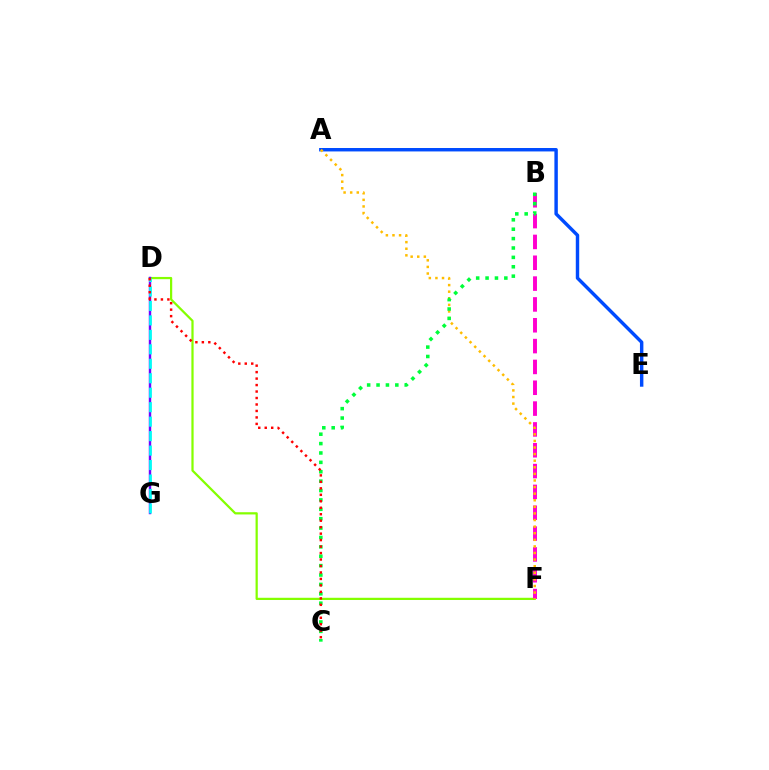{('A', 'E'): [{'color': '#004bff', 'line_style': 'solid', 'thickness': 2.47}], ('D', 'F'): [{'color': '#84ff00', 'line_style': 'solid', 'thickness': 1.61}], ('B', 'F'): [{'color': '#ff00cf', 'line_style': 'dashed', 'thickness': 2.83}], ('A', 'F'): [{'color': '#ffbd00', 'line_style': 'dotted', 'thickness': 1.79}], ('D', 'G'): [{'color': '#7200ff', 'line_style': 'solid', 'thickness': 1.75}, {'color': '#00fff6', 'line_style': 'dashed', 'thickness': 1.97}], ('B', 'C'): [{'color': '#00ff39', 'line_style': 'dotted', 'thickness': 2.55}], ('C', 'D'): [{'color': '#ff0000', 'line_style': 'dotted', 'thickness': 1.76}]}